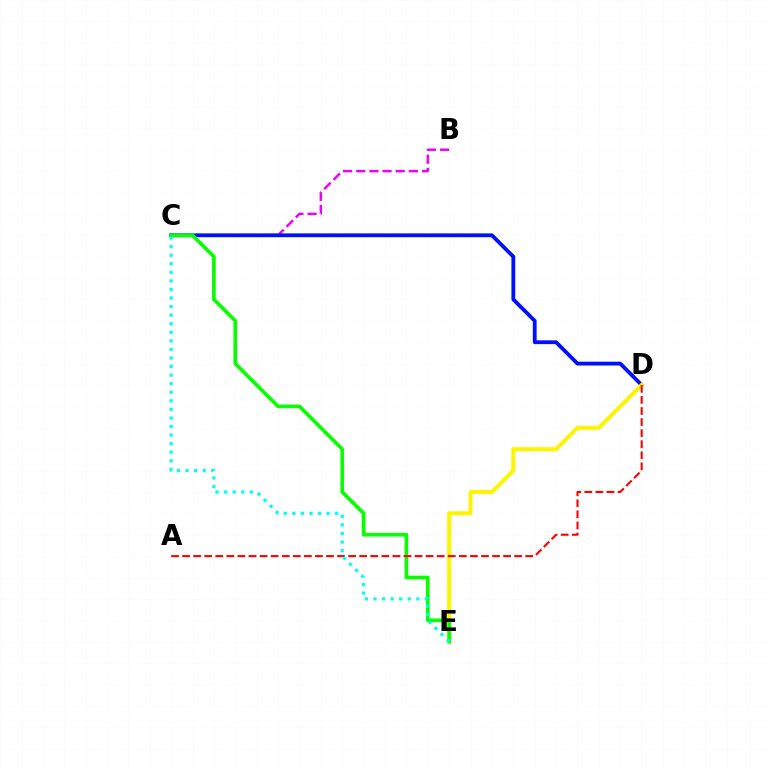{('B', 'C'): [{'color': '#ee00ff', 'line_style': 'dashed', 'thickness': 1.79}], ('C', 'D'): [{'color': '#0010ff', 'line_style': 'solid', 'thickness': 2.75}], ('D', 'E'): [{'color': '#fcf500', 'line_style': 'solid', 'thickness': 2.87}], ('C', 'E'): [{'color': '#08ff00', 'line_style': 'solid', 'thickness': 2.64}, {'color': '#00fff6', 'line_style': 'dotted', 'thickness': 2.33}], ('A', 'D'): [{'color': '#ff0000', 'line_style': 'dashed', 'thickness': 1.5}]}